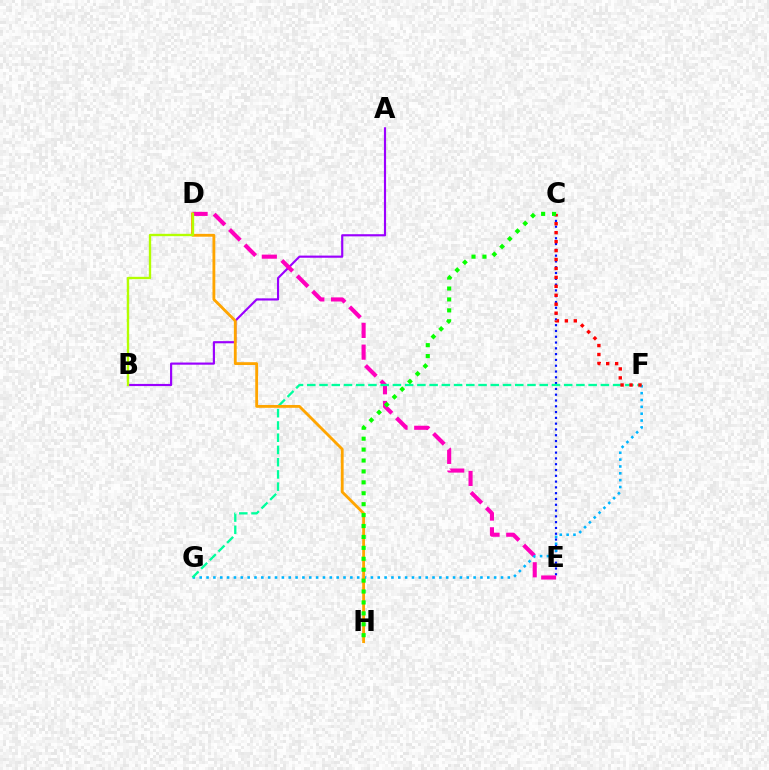{('A', 'B'): [{'color': '#9b00ff', 'line_style': 'solid', 'thickness': 1.55}], ('C', 'E'): [{'color': '#0010ff', 'line_style': 'dotted', 'thickness': 1.57}], ('D', 'E'): [{'color': '#ff00bd', 'line_style': 'dashed', 'thickness': 2.95}], ('F', 'G'): [{'color': '#00b5ff', 'line_style': 'dotted', 'thickness': 1.86}, {'color': '#00ff9d', 'line_style': 'dashed', 'thickness': 1.66}], ('D', 'H'): [{'color': '#ffa500', 'line_style': 'solid', 'thickness': 2.04}], ('C', 'F'): [{'color': '#ff0000', 'line_style': 'dotted', 'thickness': 2.43}], ('B', 'D'): [{'color': '#b3ff00', 'line_style': 'solid', 'thickness': 1.69}], ('C', 'H'): [{'color': '#08ff00', 'line_style': 'dotted', 'thickness': 2.97}]}